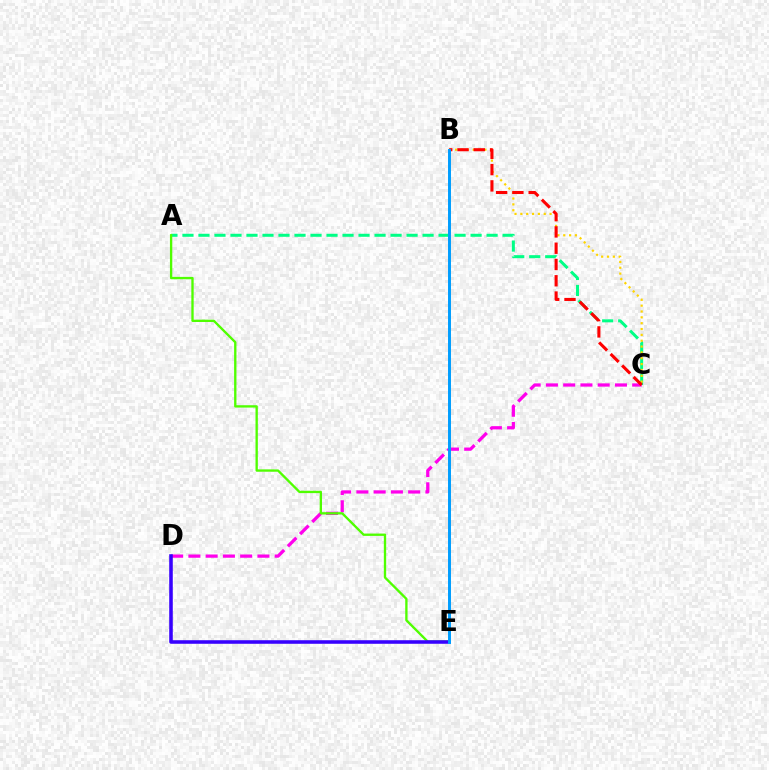{('A', 'C'): [{'color': '#00ff86', 'line_style': 'dashed', 'thickness': 2.17}], ('B', 'C'): [{'color': '#ffd500', 'line_style': 'dotted', 'thickness': 1.59}, {'color': '#ff0000', 'line_style': 'dashed', 'thickness': 2.21}], ('C', 'D'): [{'color': '#ff00ed', 'line_style': 'dashed', 'thickness': 2.34}], ('A', 'E'): [{'color': '#4fff00', 'line_style': 'solid', 'thickness': 1.68}], ('D', 'E'): [{'color': '#3700ff', 'line_style': 'solid', 'thickness': 2.57}], ('B', 'E'): [{'color': '#009eff', 'line_style': 'solid', 'thickness': 2.13}]}